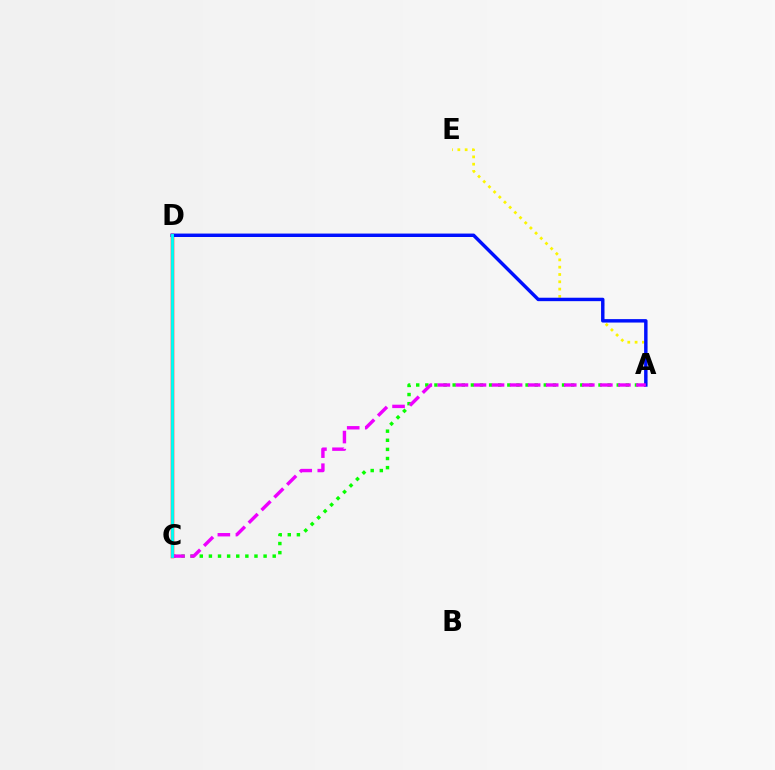{('C', 'D'): [{'color': '#ff0000', 'line_style': 'solid', 'thickness': 2.48}, {'color': '#00fff6', 'line_style': 'solid', 'thickness': 2.07}], ('A', 'C'): [{'color': '#08ff00', 'line_style': 'dotted', 'thickness': 2.48}, {'color': '#ee00ff', 'line_style': 'dashed', 'thickness': 2.45}], ('A', 'E'): [{'color': '#fcf500', 'line_style': 'dotted', 'thickness': 1.99}], ('A', 'D'): [{'color': '#0010ff', 'line_style': 'solid', 'thickness': 2.47}]}